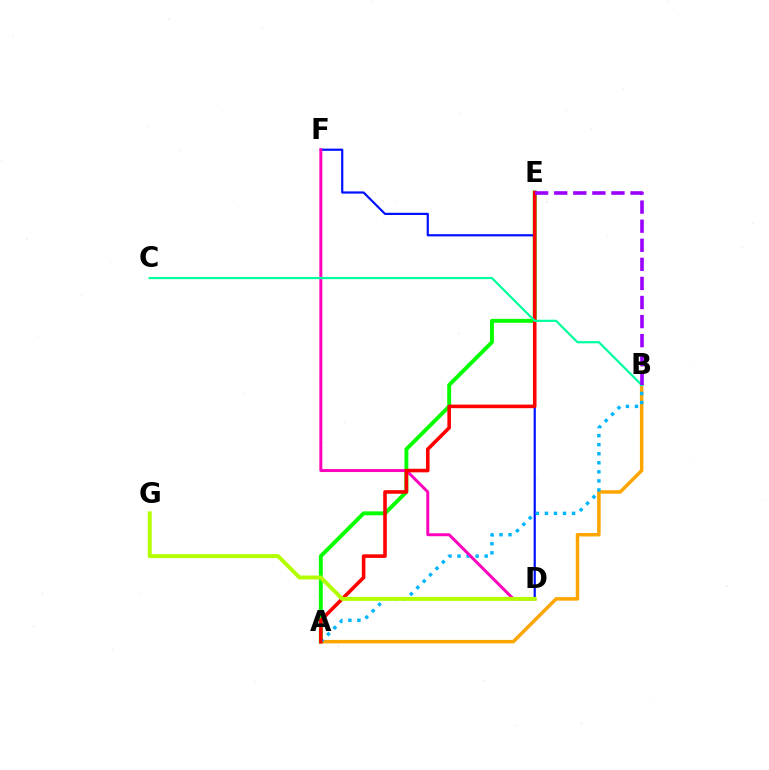{('A', 'E'): [{'color': '#08ff00', 'line_style': 'solid', 'thickness': 2.82}, {'color': '#ff0000', 'line_style': 'solid', 'thickness': 2.58}], ('A', 'B'): [{'color': '#ffa500', 'line_style': 'solid', 'thickness': 2.51}, {'color': '#00b5ff', 'line_style': 'dotted', 'thickness': 2.46}], ('D', 'F'): [{'color': '#0010ff', 'line_style': 'solid', 'thickness': 1.58}, {'color': '#ff00bd', 'line_style': 'solid', 'thickness': 2.14}], ('B', 'C'): [{'color': '#00ff9d', 'line_style': 'solid', 'thickness': 1.59}], ('D', 'G'): [{'color': '#b3ff00', 'line_style': 'solid', 'thickness': 2.85}], ('B', 'E'): [{'color': '#9b00ff', 'line_style': 'dashed', 'thickness': 2.59}]}